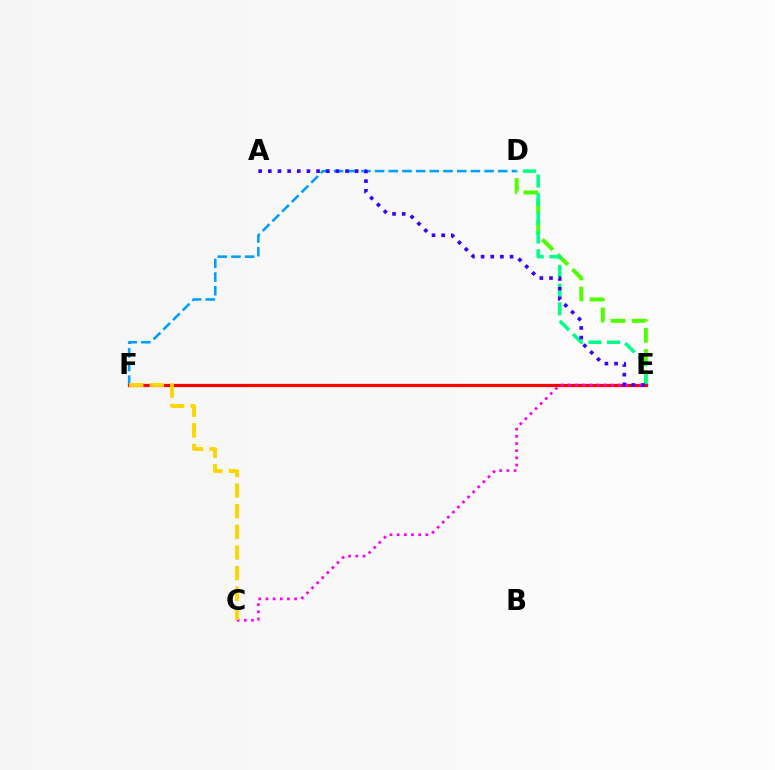{('D', 'E'): [{'color': '#4fff00', 'line_style': 'dashed', 'thickness': 2.87}, {'color': '#00ff86', 'line_style': 'dashed', 'thickness': 2.54}], ('D', 'F'): [{'color': '#009eff', 'line_style': 'dashed', 'thickness': 1.86}], ('E', 'F'): [{'color': '#ff0000', 'line_style': 'solid', 'thickness': 2.3}], ('C', 'E'): [{'color': '#ff00ed', 'line_style': 'dotted', 'thickness': 1.95}], ('A', 'E'): [{'color': '#3700ff', 'line_style': 'dotted', 'thickness': 2.62}], ('C', 'F'): [{'color': '#ffd500', 'line_style': 'dashed', 'thickness': 2.8}]}